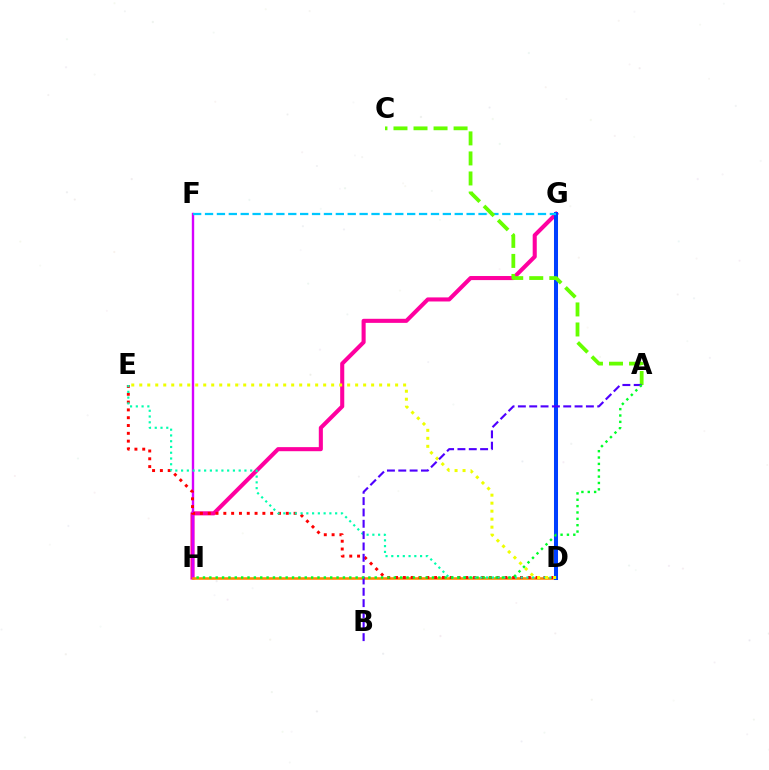{('G', 'H'): [{'color': '#ff00a0', 'line_style': 'solid', 'thickness': 2.93}], ('F', 'H'): [{'color': '#d600ff', 'line_style': 'solid', 'thickness': 1.72}], ('D', 'H'): [{'color': '#ff8800', 'line_style': 'solid', 'thickness': 1.85}], ('D', 'G'): [{'color': '#003fff', 'line_style': 'solid', 'thickness': 2.9}], ('F', 'G'): [{'color': '#00c7ff', 'line_style': 'dashed', 'thickness': 1.62}], ('D', 'E'): [{'color': '#ff0000', 'line_style': 'dotted', 'thickness': 2.12}, {'color': '#00ffaf', 'line_style': 'dotted', 'thickness': 1.56}, {'color': '#eeff00', 'line_style': 'dotted', 'thickness': 2.17}], ('A', 'C'): [{'color': '#66ff00', 'line_style': 'dashed', 'thickness': 2.72}], ('A', 'B'): [{'color': '#4f00ff', 'line_style': 'dashed', 'thickness': 1.54}], ('A', 'H'): [{'color': '#00ff27', 'line_style': 'dotted', 'thickness': 1.73}]}